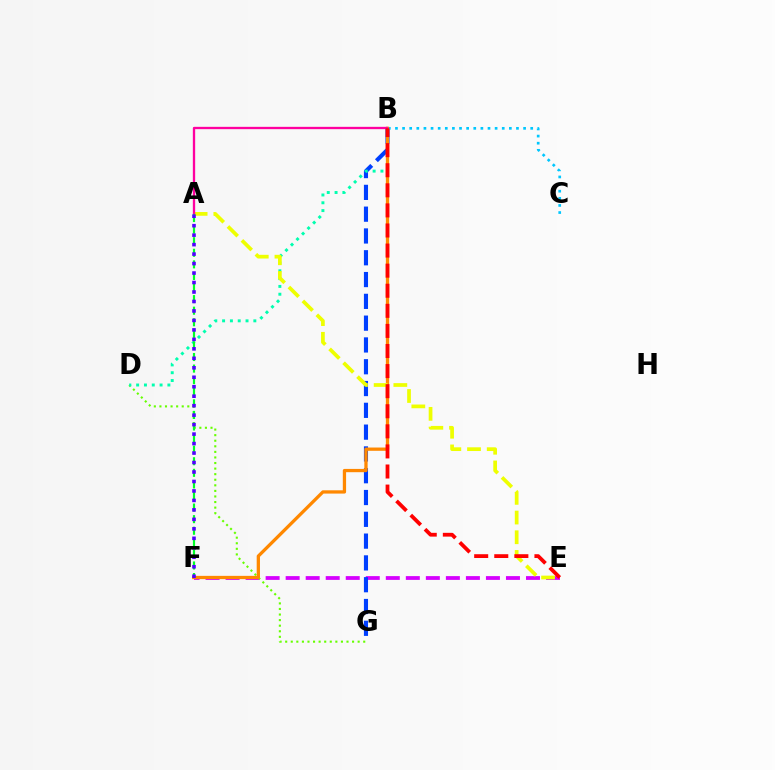{('E', 'F'): [{'color': '#d600ff', 'line_style': 'dashed', 'thickness': 2.72}], ('B', 'G'): [{'color': '#003fff', 'line_style': 'dashed', 'thickness': 2.96}], ('D', 'G'): [{'color': '#66ff00', 'line_style': 'dotted', 'thickness': 1.51}], ('B', 'D'): [{'color': '#00ffaf', 'line_style': 'dotted', 'thickness': 2.12}], ('B', 'C'): [{'color': '#00c7ff', 'line_style': 'dotted', 'thickness': 1.93}], ('B', 'F'): [{'color': '#ff8800', 'line_style': 'solid', 'thickness': 2.36}], ('A', 'E'): [{'color': '#eeff00', 'line_style': 'dashed', 'thickness': 2.68}], ('A', 'B'): [{'color': '#ff00a0', 'line_style': 'solid', 'thickness': 1.67}], ('A', 'F'): [{'color': '#00ff27', 'line_style': 'dashed', 'thickness': 1.57}, {'color': '#4f00ff', 'line_style': 'dotted', 'thickness': 2.57}], ('B', 'E'): [{'color': '#ff0000', 'line_style': 'dashed', 'thickness': 2.73}]}